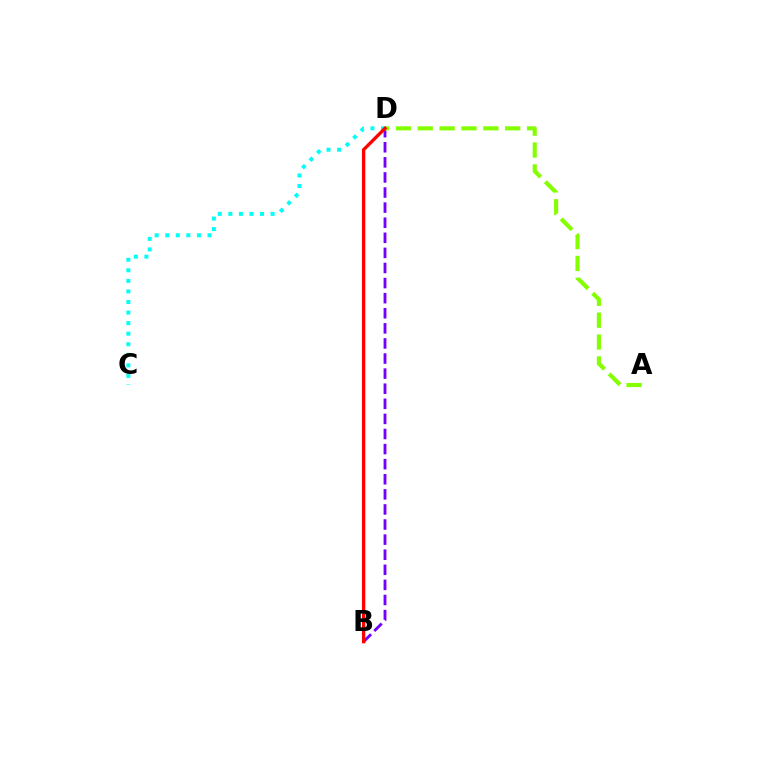{('C', 'D'): [{'color': '#00fff6', 'line_style': 'dotted', 'thickness': 2.87}], ('B', 'D'): [{'color': '#7200ff', 'line_style': 'dashed', 'thickness': 2.05}, {'color': '#ff0000', 'line_style': 'solid', 'thickness': 2.39}], ('A', 'D'): [{'color': '#84ff00', 'line_style': 'dashed', 'thickness': 2.97}]}